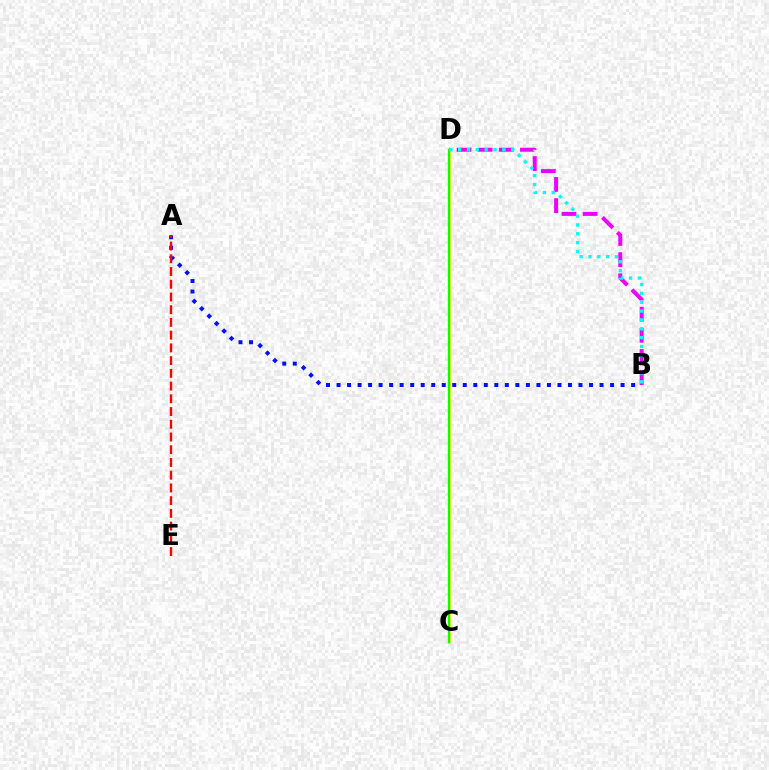{('A', 'B'): [{'color': '#0010ff', 'line_style': 'dotted', 'thickness': 2.86}], ('C', 'D'): [{'color': '#fcf500', 'line_style': 'solid', 'thickness': 1.92}, {'color': '#08ff00', 'line_style': 'solid', 'thickness': 1.63}], ('A', 'E'): [{'color': '#ff0000', 'line_style': 'dashed', 'thickness': 1.73}], ('B', 'D'): [{'color': '#ee00ff', 'line_style': 'dashed', 'thickness': 2.87}, {'color': '#00fff6', 'line_style': 'dotted', 'thickness': 2.4}]}